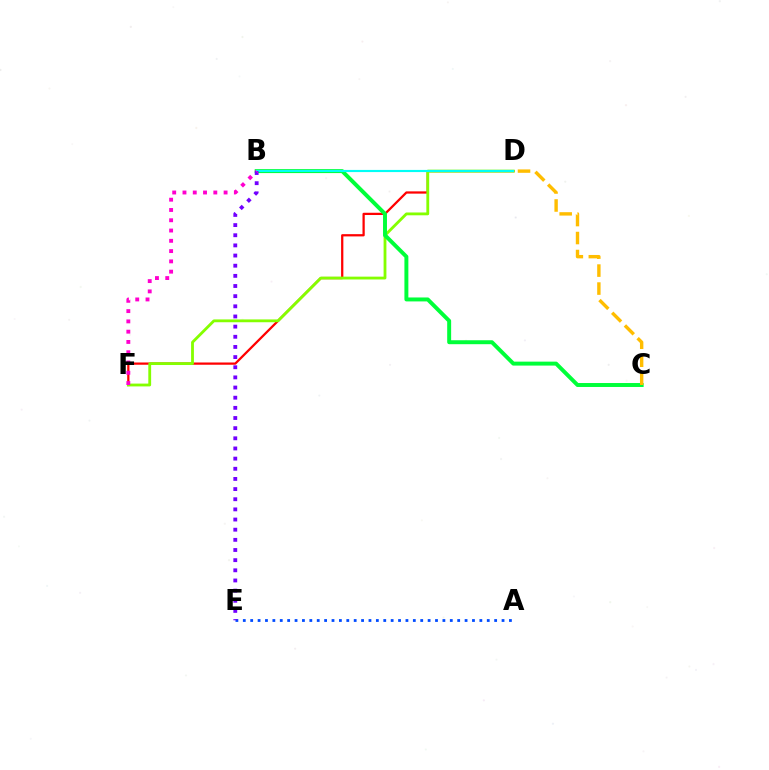{('D', 'F'): [{'color': '#ff0000', 'line_style': 'solid', 'thickness': 1.62}, {'color': '#84ff00', 'line_style': 'solid', 'thickness': 2.03}], ('A', 'E'): [{'color': '#004bff', 'line_style': 'dotted', 'thickness': 2.01}], ('B', 'C'): [{'color': '#00ff39', 'line_style': 'solid', 'thickness': 2.84}], ('B', 'D'): [{'color': '#00fff6', 'line_style': 'solid', 'thickness': 1.55}], ('C', 'D'): [{'color': '#ffbd00', 'line_style': 'dashed', 'thickness': 2.44}], ('B', 'E'): [{'color': '#7200ff', 'line_style': 'dotted', 'thickness': 2.76}], ('B', 'F'): [{'color': '#ff00cf', 'line_style': 'dotted', 'thickness': 2.79}]}